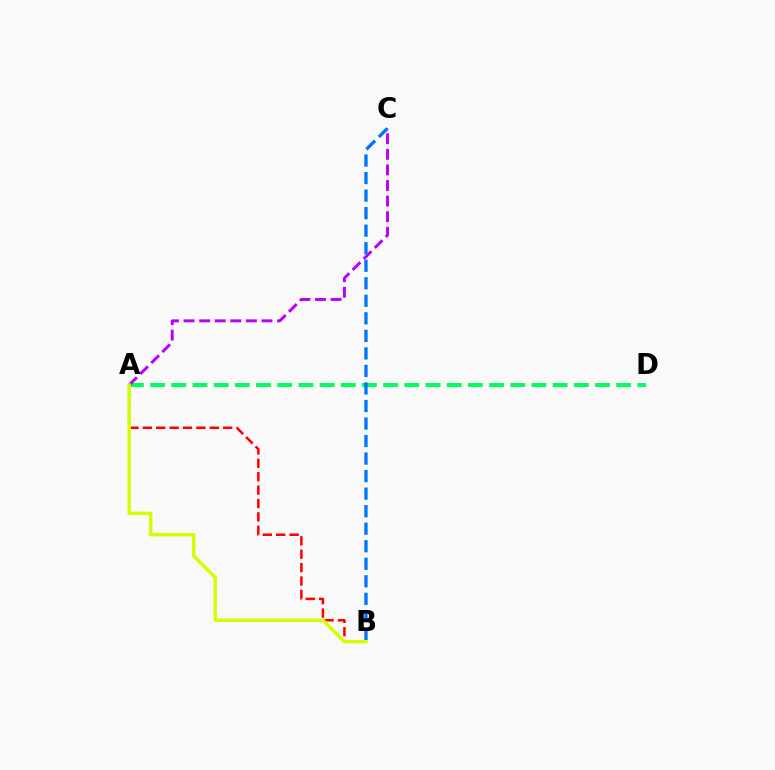{('A', 'B'): [{'color': '#ff0000', 'line_style': 'dashed', 'thickness': 1.82}, {'color': '#d1ff00', 'line_style': 'solid', 'thickness': 2.45}], ('A', 'D'): [{'color': '#00ff5c', 'line_style': 'dashed', 'thickness': 2.88}], ('A', 'C'): [{'color': '#b900ff', 'line_style': 'dashed', 'thickness': 2.12}], ('B', 'C'): [{'color': '#0074ff', 'line_style': 'dashed', 'thickness': 2.38}]}